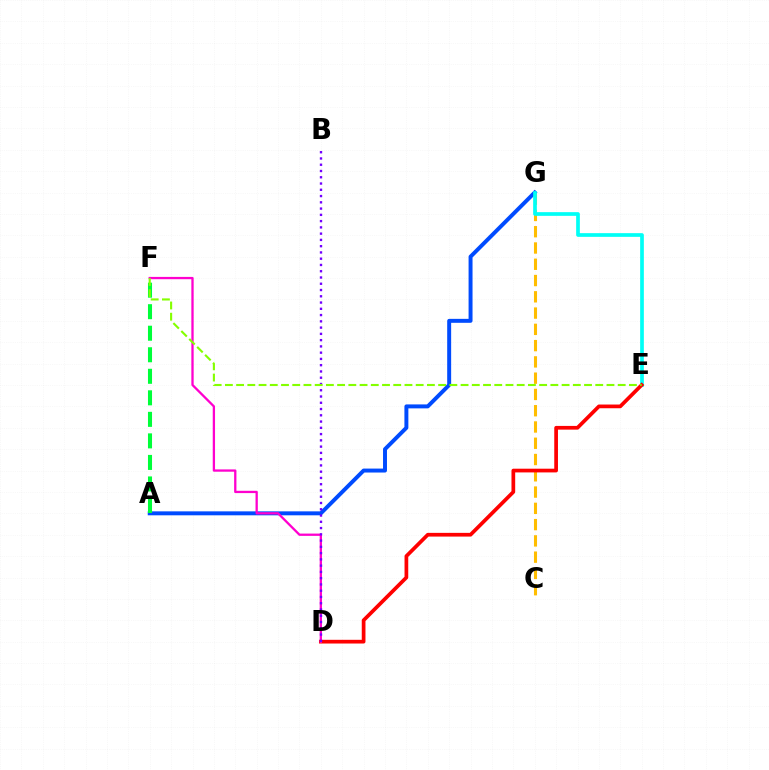{('C', 'G'): [{'color': '#ffbd00', 'line_style': 'dashed', 'thickness': 2.21}], ('A', 'G'): [{'color': '#004bff', 'line_style': 'solid', 'thickness': 2.85}], ('E', 'G'): [{'color': '#00fff6', 'line_style': 'solid', 'thickness': 2.66}], ('D', 'E'): [{'color': '#ff0000', 'line_style': 'solid', 'thickness': 2.68}], ('D', 'F'): [{'color': '#ff00cf', 'line_style': 'solid', 'thickness': 1.65}], ('A', 'F'): [{'color': '#00ff39', 'line_style': 'dashed', 'thickness': 2.93}], ('B', 'D'): [{'color': '#7200ff', 'line_style': 'dotted', 'thickness': 1.7}], ('E', 'F'): [{'color': '#84ff00', 'line_style': 'dashed', 'thickness': 1.52}]}